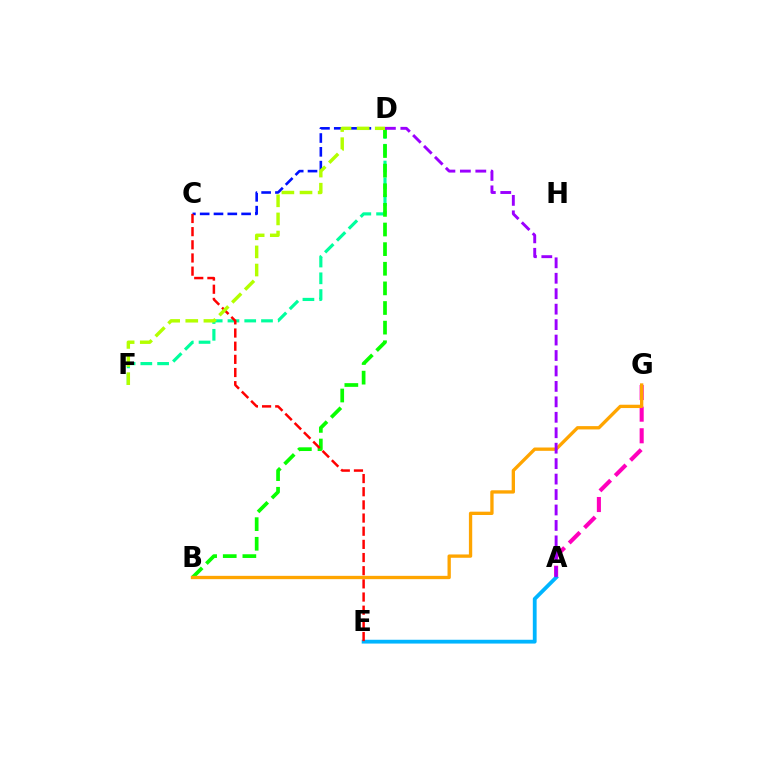{('D', 'F'): [{'color': '#00ff9d', 'line_style': 'dashed', 'thickness': 2.28}, {'color': '#b3ff00', 'line_style': 'dashed', 'thickness': 2.46}], ('C', 'D'): [{'color': '#0010ff', 'line_style': 'dashed', 'thickness': 1.88}], ('A', 'G'): [{'color': '#ff00bd', 'line_style': 'dashed', 'thickness': 2.94}], ('B', 'D'): [{'color': '#08ff00', 'line_style': 'dashed', 'thickness': 2.67}], ('A', 'E'): [{'color': '#00b5ff', 'line_style': 'solid', 'thickness': 2.74}], ('C', 'E'): [{'color': '#ff0000', 'line_style': 'dashed', 'thickness': 1.79}], ('B', 'G'): [{'color': '#ffa500', 'line_style': 'solid', 'thickness': 2.39}], ('A', 'D'): [{'color': '#9b00ff', 'line_style': 'dashed', 'thickness': 2.1}]}